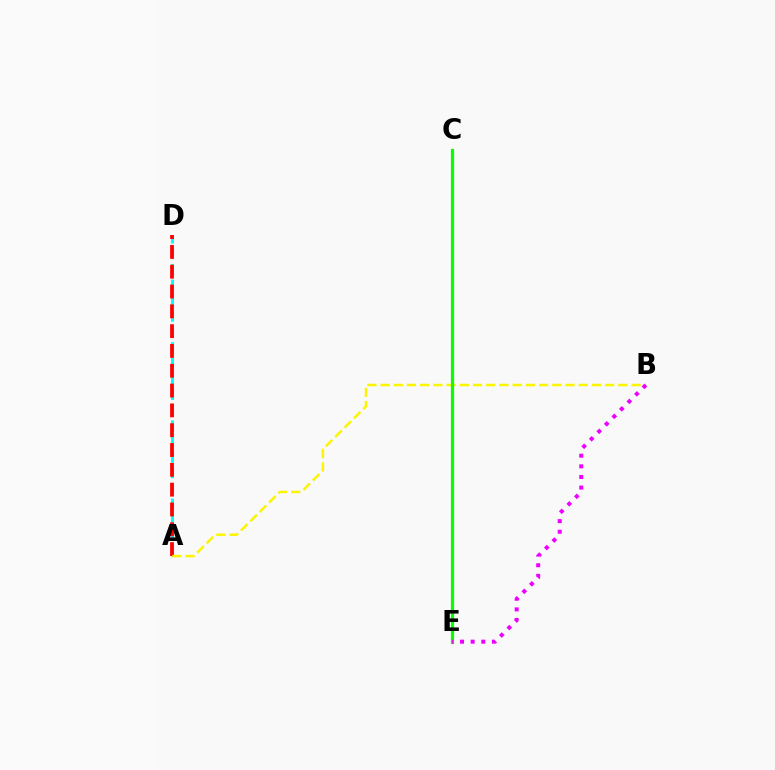{('C', 'E'): [{'color': '#0010ff', 'line_style': 'dotted', 'thickness': 1.89}, {'color': '#08ff00', 'line_style': 'solid', 'thickness': 2.32}], ('A', 'D'): [{'color': '#00fff6', 'line_style': 'dashed', 'thickness': 2.13}, {'color': '#ff0000', 'line_style': 'dashed', 'thickness': 2.69}], ('A', 'B'): [{'color': '#fcf500', 'line_style': 'dashed', 'thickness': 1.79}], ('B', 'E'): [{'color': '#ee00ff', 'line_style': 'dotted', 'thickness': 2.89}]}